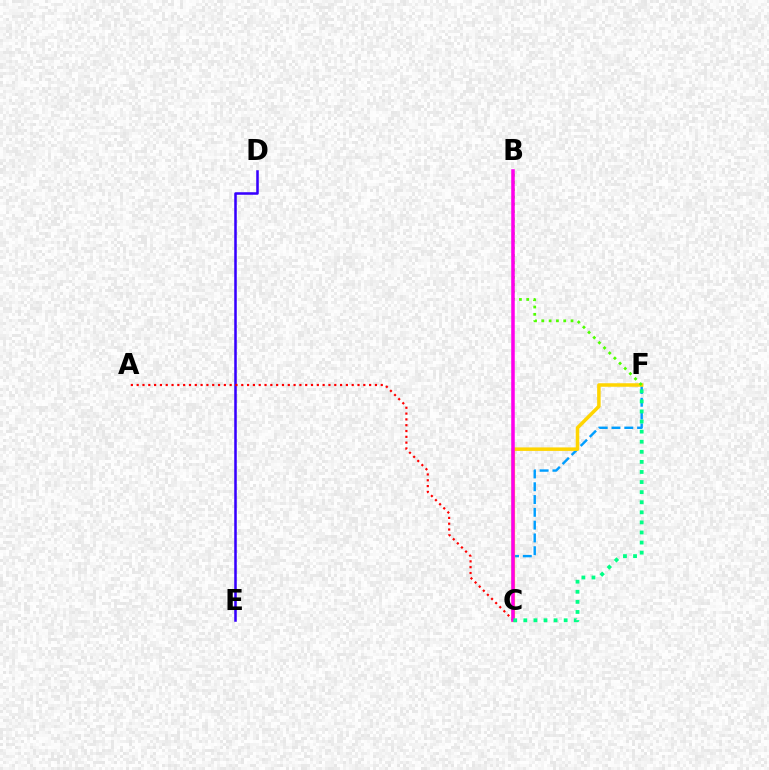{('C', 'F'): [{'color': '#009eff', 'line_style': 'dashed', 'thickness': 1.74}, {'color': '#ffd500', 'line_style': 'solid', 'thickness': 2.52}, {'color': '#00ff86', 'line_style': 'dotted', 'thickness': 2.74}], ('D', 'E'): [{'color': '#3700ff', 'line_style': 'solid', 'thickness': 1.83}], ('A', 'C'): [{'color': '#ff0000', 'line_style': 'dotted', 'thickness': 1.58}], ('B', 'F'): [{'color': '#4fff00', 'line_style': 'dotted', 'thickness': 1.98}], ('B', 'C'): [{'color': '#ff00ed', 'line_style': 'solid', 'thickness': 2.54}]}